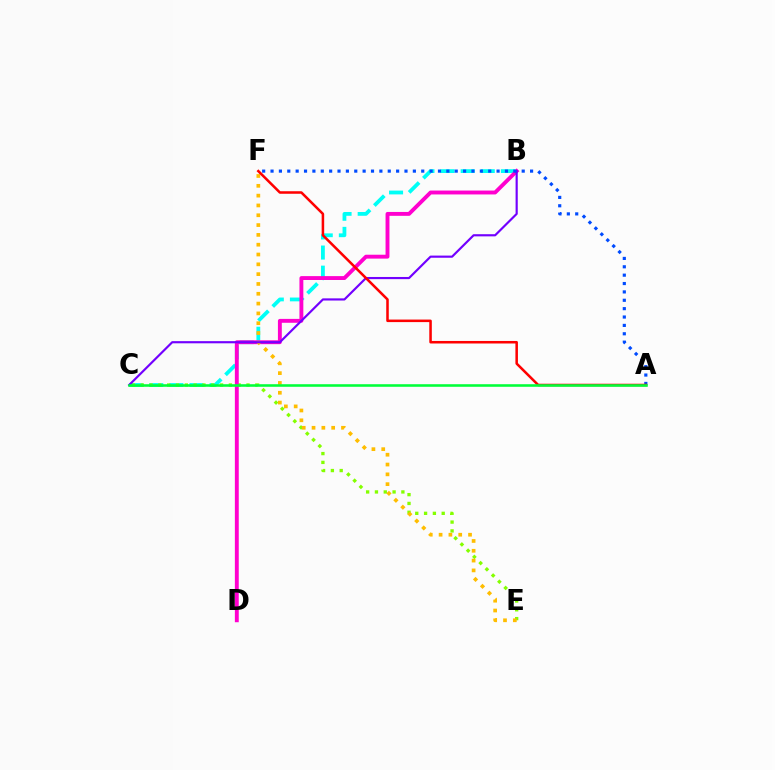{('B', 'C'): [{'color': '#00fff6', 'line_style': 'dashed', 'thickness': 2.73}, {'color': '#7200ff', 'line_style': 'solid', 'thickness': 1.56}], ('C', 'E'): [{'color': '#84ff00', 'line_style': 'dotted', 'thickness': 2.39}], ('B', 'D'): [{'color': '#ff00cf', 'line_style': 'solid', 'thickness': 2.8}], ('E', 'F'): [{'color': '#ffbd00', 'line_style': 'dotted', 'thickness': 2.67}], ('A', 'F'): [{'color': '#004bff', 'line_style': 'dotted', 'thickness': 2.27}, {'color': '#ff0000', 'line_style': 'solid', 'thickness': 1.82}], ('A', 'C'): [{'color': '#00ff39', 'line_style': 'solid', 'thickness': 1.85}]}